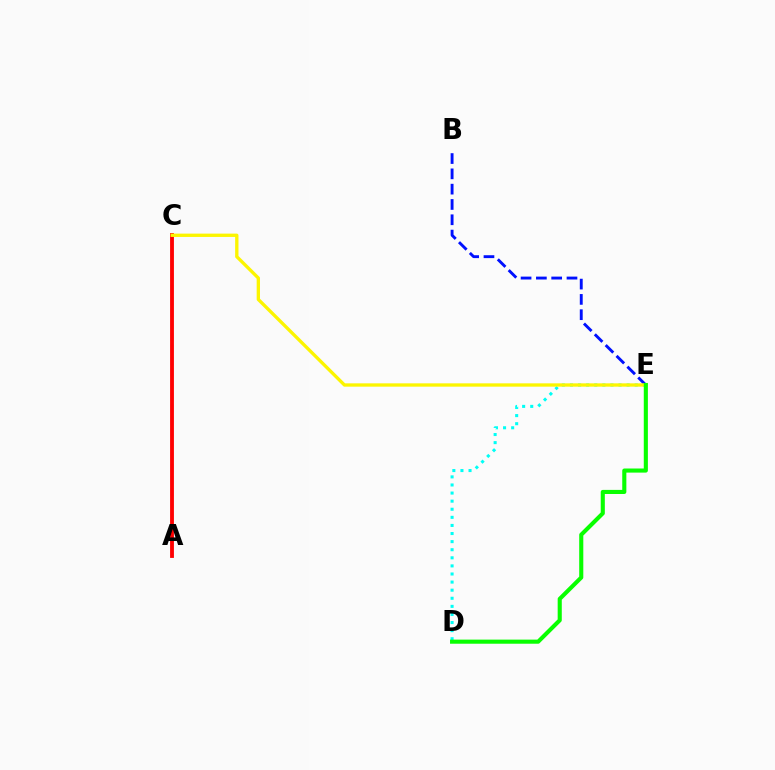{('A', 'C'): [{'color': '#ee00ff', 'line_style': 'dashed', 'thickness': 1.62}, {'color': '#ff0000', 'line_style': 'solid', 'thickness': 2.75}], ('B', 'E'): [{'color': '#0010ff', 'line_style': 'dashed', 'thickness': 2.08}], ('D', 'E'): [{'color': '#00fff6', 'line_style': 'dotted', 'thickness': 2.2}, {'color': '#08ff00', 'line_style': 'solid', 'thickness': 2.95}], ('C', 'E'): [{'color': '#fcf500', 'line_style': 'solid', 'thickness': 2.39}]}